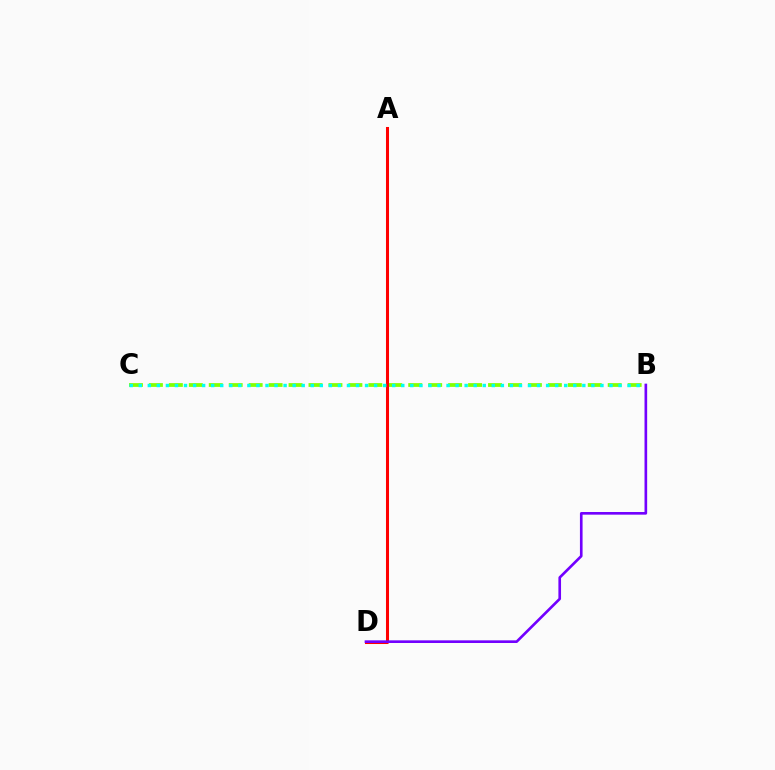{('B', 'C'): [{'color': '#84ff00', 'line_style': 'dashed', 'thickness': 2.71}, {'color': '#00fff6', 'line_style': 'dotted', 'thickness': 2.46}], ('A', 'D'): [{'color': '#ff0000', 'line_style': 'solid', 'thickness': 2.19}], ('B', 'D'): [{'color': '#7200ff', 'line_style': 'solid', 'thickness': 1.9}]}